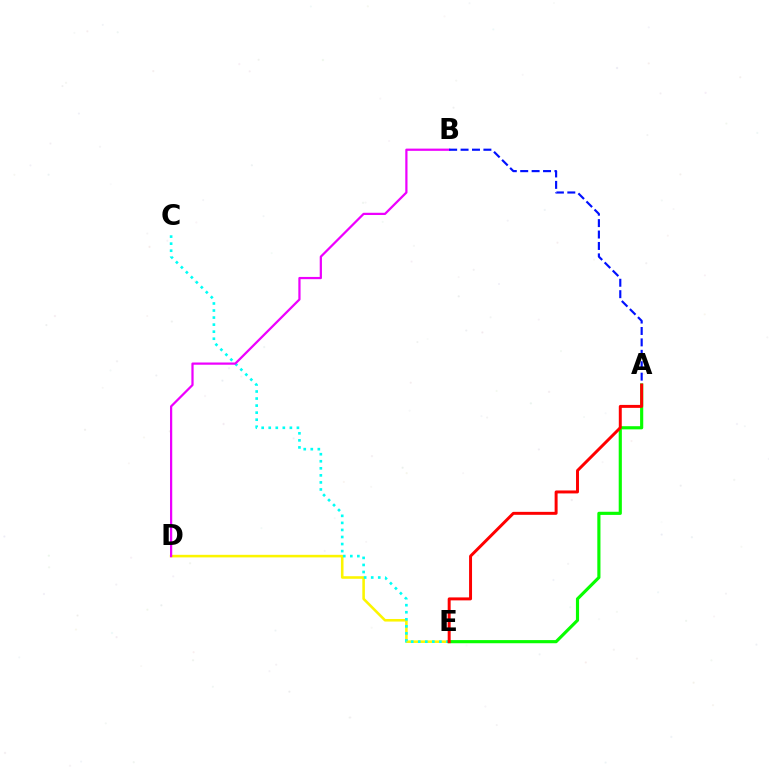{('D', 'E'): [{'color': '#fcf500', 'line_style': 'solid', 'thickness': 1.85}], ('C', 'E'): [{'color': '#00fff6', 'line_style': 'dotted', 'thickness': 1.92}], ('B', 'D'): [{'color': '#ee00ff', 'line_style': 'solid', 'thickness': 1.61}], ('A', 'B'): [{'color': '#0010ff', 'line_style': 'dashed', 'thickness': 1.55}], ('A', 'E'): [{'color': '#08ff00', 'line_style': 'solid', 'thickness': 2.27}, {'color': '#ff0000', 'line_style': 'solid', 'thickness': 2.13}]}